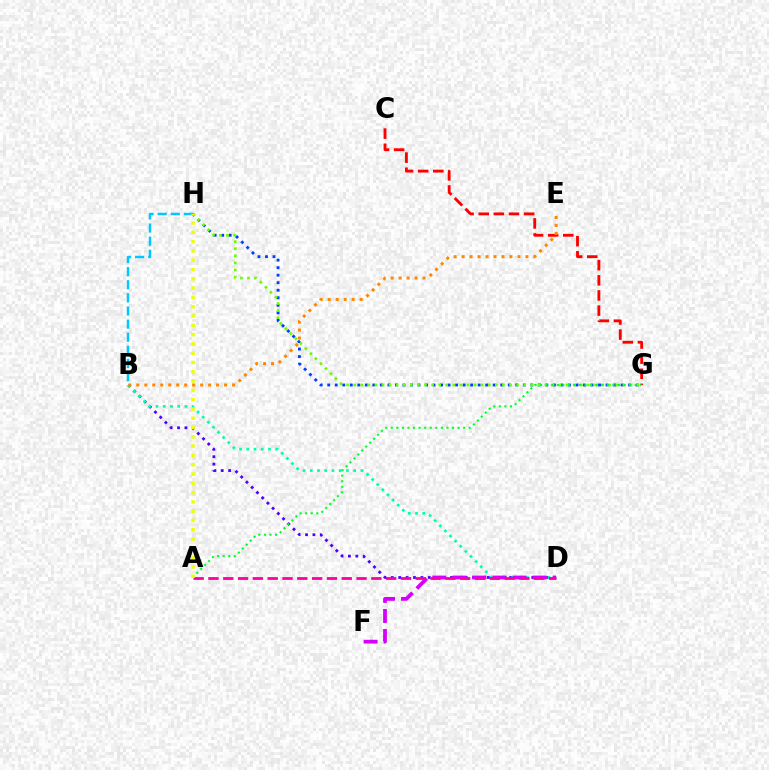{('B', 'D'): [{'color': '#4f00ff', 'line_style': 'dotted', 'thickness': 2.01}, {'color': '#00ffaf', 'line_style': 'dotted', 'thickness': 1.97}], ('G', 'H'): [{'color': '#003fff', 'line_style': 'dotted', 'thickness': 2.04}, {'color': '#66ff00', 'line_style': 'dotted', 'thickness': 1.93}], ('D', 'F'): [{'color': '#d600ff', 'line_style': 'dashed', 'thickness': 2.72}], ('C', 'G'): [{'color': '#ff0000', 'line_style': 'dashed', 'thickness': 2.06}], ('A', 'D'): [{'color': '#ff00a0', 'line_style': 'dashed', 'thickness': 2.01}], ('B', 'H'): [{'color': '#00c7ff', 'line_style': 'dashed', 'thickness': 1.78}], ('A', 'G'): [{'color': '#00ff27', 'line_style': 'dotted', 'thickness': 1.51}], ('A', 'H'): [{'color': '#eeff00', 'line_style': 'dotted', 'thickness': 2.53}], ('B', 'E'): [{'color': '#ff8800', 'line_style': 'dotted', 'thickness': 2.17}]}